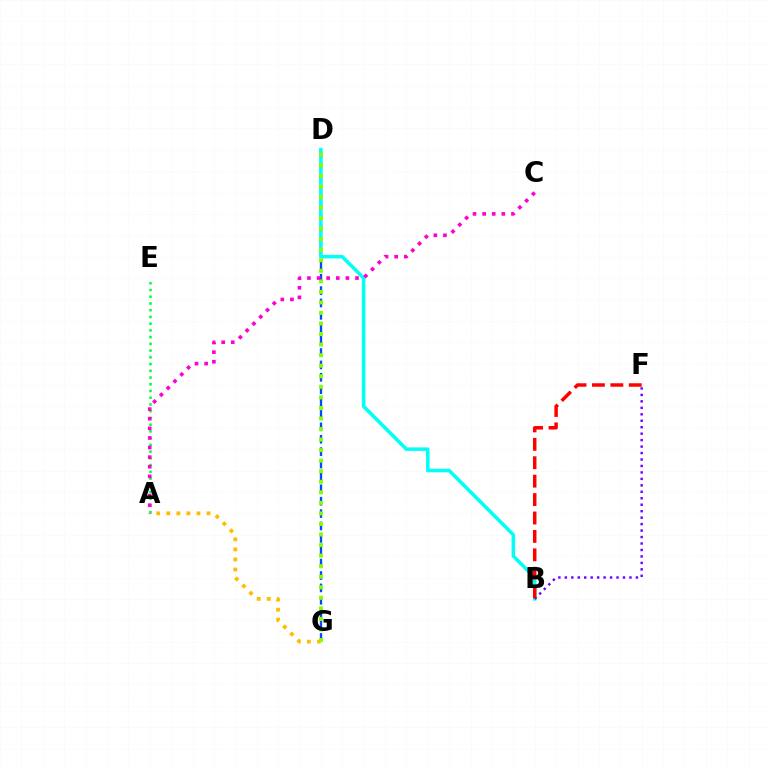{('D', 'G'): [{'color': '#004bff', 'line_style': 'dashed', 'thickness': 1.68}, {'color': '#84ff00', 'line_style': 'dotted', 'thickness': 2.87}], ('A', 'G'): [{'color': '#ffbd00', 'line_style': 'dotted', 'thickness': 2.73}], ('A', 'E'): [{'color': '#00ff39', 'line_style': 'dotted', 'thickness': 1.83}], ('B', 'D'): [{'color': '#00fff6', 'line_style': 'solid', 'thickness': 2.54}], ('B', 'F'): [{'color': '#7200ff', 'line_style': 'dotted', 'thickness': 1.76}, {'color': '#ff0000', 'line_style': 'dashed', 'thickness': 2.5}], ('A', 'C'): [{'color': '#ff00cf', 'line_style': 'dotted', 'thickness': 2.61}]}